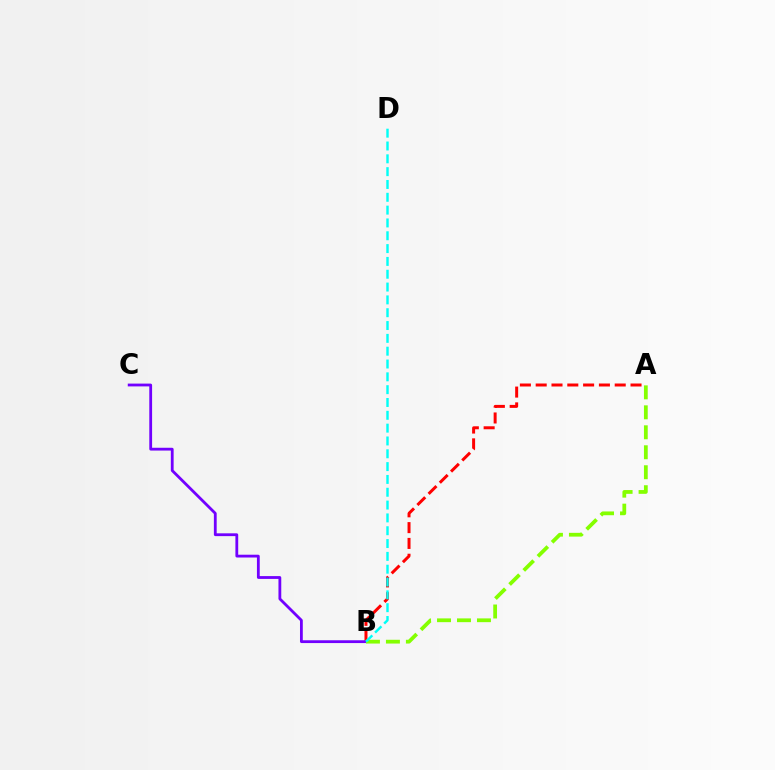{('A', 'B'): [{'color': '#ff0000', 'line_style': 'dashed', 'thickness': 2.15}, {'color': '#84ff00', 'line_style': 'dashed', 'thickness': 2.71}], ('B', 'C'): [{'color': '#7200ff', 'line_style': 'solid', 'thickness': 2.02}], ('B', 'D'): [{'color': '#00fff6', 'line_style': 'dashed', 'thickness': 1.74}]}